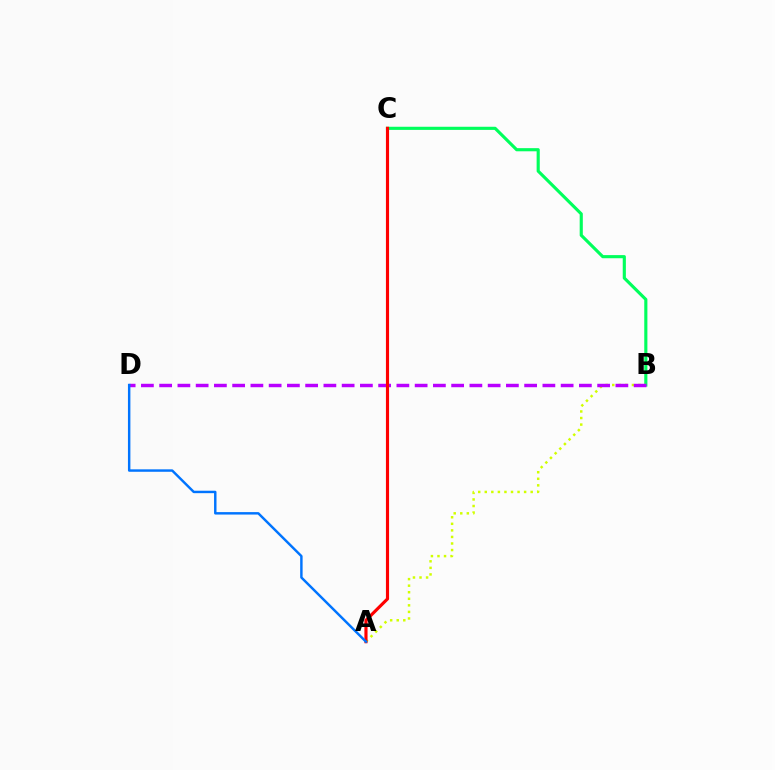{('B', 'C'): [{'color': '#00ff5c', 'line_style': 'solid', 'thickness': 2.26}], ('A', 'B'): [{'color': '#d1ff00', 'line_style': 'dotted', 'thickness': 1.78}], ('B', 'D'): [{'color': '#b900ff', 'line_style': 'dashed', 'thickness': 2.48}], ('A', 'C'): [{'color': '#ff0000', 'line_style': 'solid', 'thickness': 2.26}], ('A', 'D'): [{'color': '#0074ff', 'line_style': 'solid', 'thickness': 1.76}]}